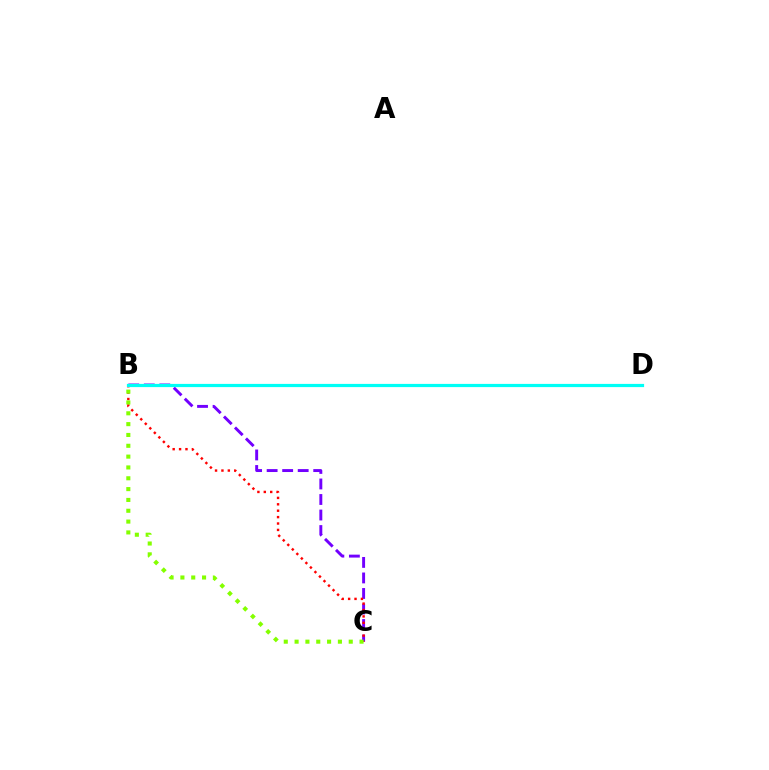{('B', 'C'): [{'color': '#7200ff', 'line_style': 'dashed', 'thickness': 2.11}, {'color': '#ff0000', 'line_style': 'dotted', 'thickness': 1.74}, {'color': '#84ff00', 'line_style': 'dotted', 'thickness': 2.94}], ('B', 'D'): [{'color': '#00fff6', 'line_style': 'solid', 'thickness': 2.31}]}